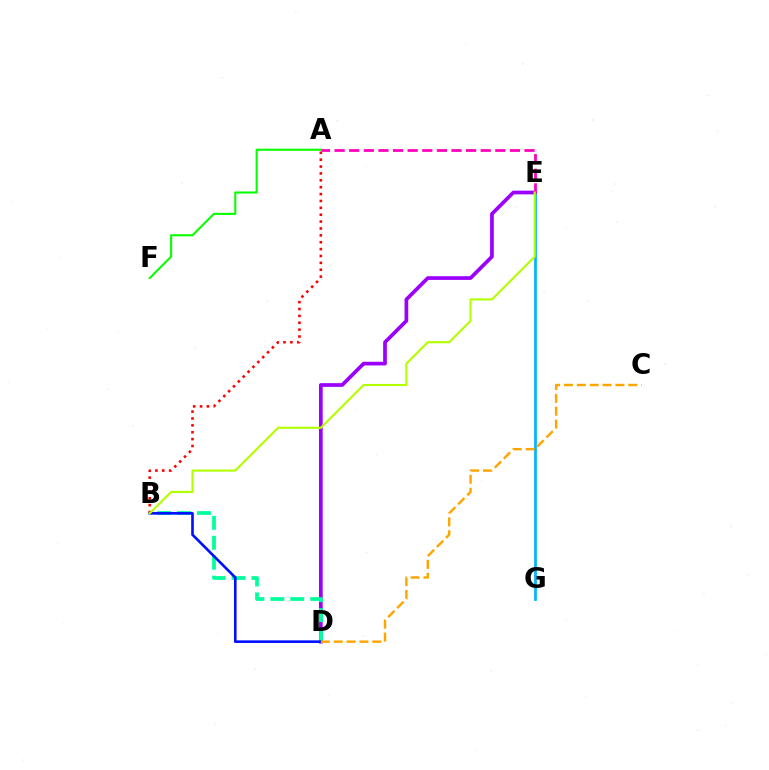{('E', 'G'): [{'color': '#00b5ff', 'line_style': 'solid', 'thickness': 1.98}], ('D', 'E'): [{'color': '#9b00ff', 'line_style': 'solid', 'thickness': 2.66}], ('B', 'D'): [{'color': '#00ff9d', 'line_style': 'dashed', 'thickness': 2.71}, {'color': '#0010ff', 'line_style': 'solid', 'thickness': 1.89}], ('C', 'D'): [{'color': '#ffa500', 'line_style': 'dashed', 'thickness': 1.75}], ('A', 'B'): [{'color': '#ff0000', 'line_style': 'dotted', 'thickness': 1.87}], ('A', 'F'): [{'color': '#08ff00', 'line_style': 'solid', 'thickness': 1.5}], ('A', 'E'): [{'color': '#ff00bd', 'line_style': 'dashed', 'thickness': 1.99}], ('B', 'E'): [{'color': '#b3ff00', 'line_style': 'solid', 'thickness': 1.53}]}